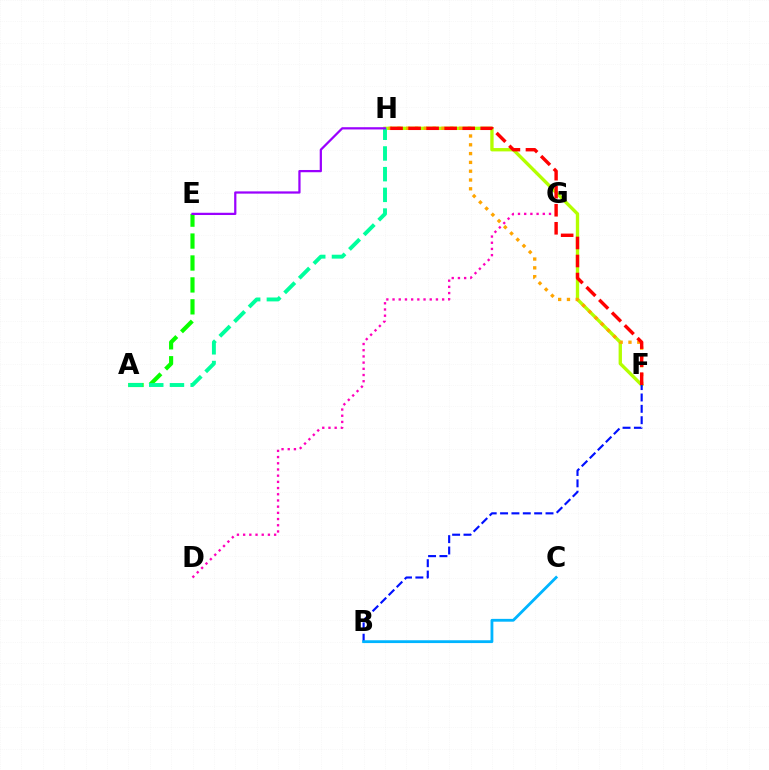{('F', 'H'): [{'color': '#b3ff00', 'line_style': 'solid', 'thickness': 2.41}, {'color': '#ffa500', 'line_style': 'dotted', 'thickness': 2.39}, {'color': '#ff0000', 'line_style': 'dashed', 'thickness': 2.45}], ('A', 'E'): [{'color': '#08ff00', 'line_style': 'dashed', 'thickness': 2.98}], ('A', 'H'): [{'color': '#00ff9d', 'line_style': 'dashed', 'thickness': 2.81}], ('D', 'G'): [{'color': '#ff00bd', 'line_style': 'dotted', 'thickness': 1.68}], ('B', 'F'): [{'color': '#0010ff', 'line_style': 'dashed', 'thickness': 1.54}], ('B', 'C'): [{'color': '#00b5ff', 'line_style': 'solid', 'thickness': 2.03}], ('E', 'H'): [{'color': '#9b00ff', 'line_style': 'solid', 'thickness': 1.62}]}